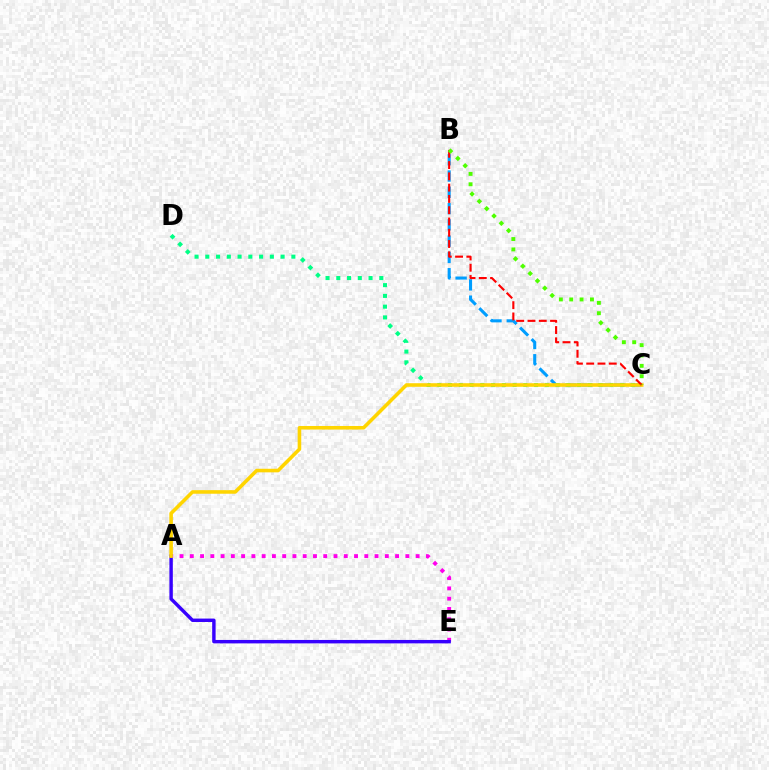{('B', 'C'): [{'color': '#009eff', 'line_style': 'dashed', 'thickness': 2.21}, {'color': '#ff0000', 'line_style': 'dashed', 'thickness': 1.53}, {'color': '#4fff00', 'line_style': 'dotted', 'thickness': 2.81}], ('A', 'E'): [{'color': '#ff00ed', 'line_style': 'dotted', 'thickness': 2.79}, {'color': '#3700ff', 'line_style': 'solid', 'thickness': 2.47}], ('C', 'D'): [{'color': '#00ff86', 'line_style': 'dotted', 'thickness': 2.92}], ('A', 'C'): [{'color': '#ffd500', 'line_style': 'solid', 'thickness': 2.58}]}